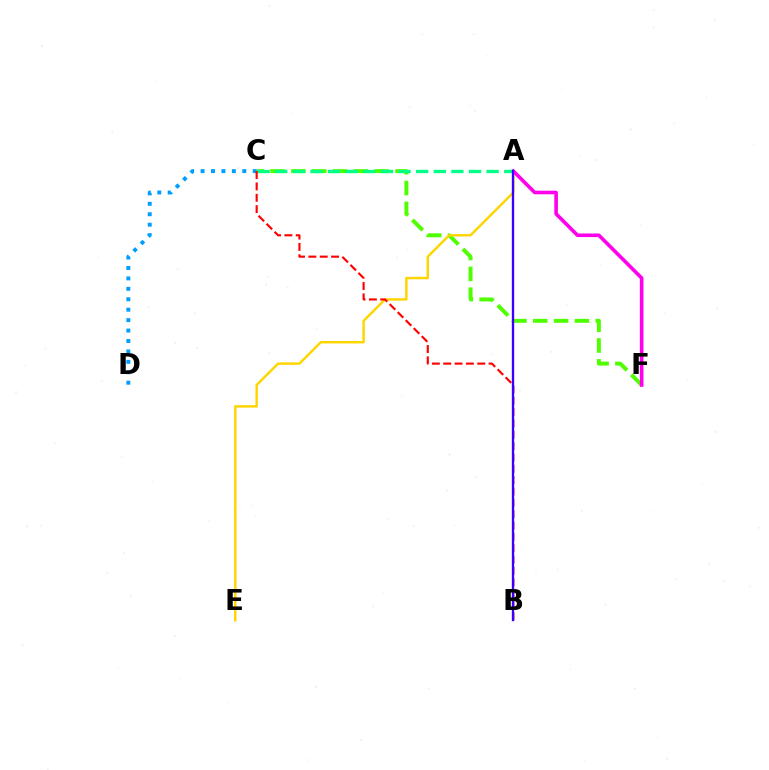{('C', 'F'): [{'color': '#4fff00', 'line_style': 'dashed', 'thickness': 2.83}], ('A', 'E'): [{'color': '#ffd500', 'line_style': 'solid', 'thickness': 1.76}], ('A', 'F'): [{'color': '#ff00ed', 'line_style': 'solid', 'thickness': 2.6}], ('A', 'C'): [{'color': '#00ff86', 'line_style': 'dashed', 'thickness': 2.39}], ('C', 'D'): [{'color': '#009eff', 'line_style': 'dotted', 'thickness': 2.83}], ('B', 'C'): [{'color': '#ff0000', 'line_style': 'dashed', 'thickness': 1.54}], ('A', 'B'): [{'color': '#3700ff', 'line_style': 'solid', 'thickness': 1.68}]}